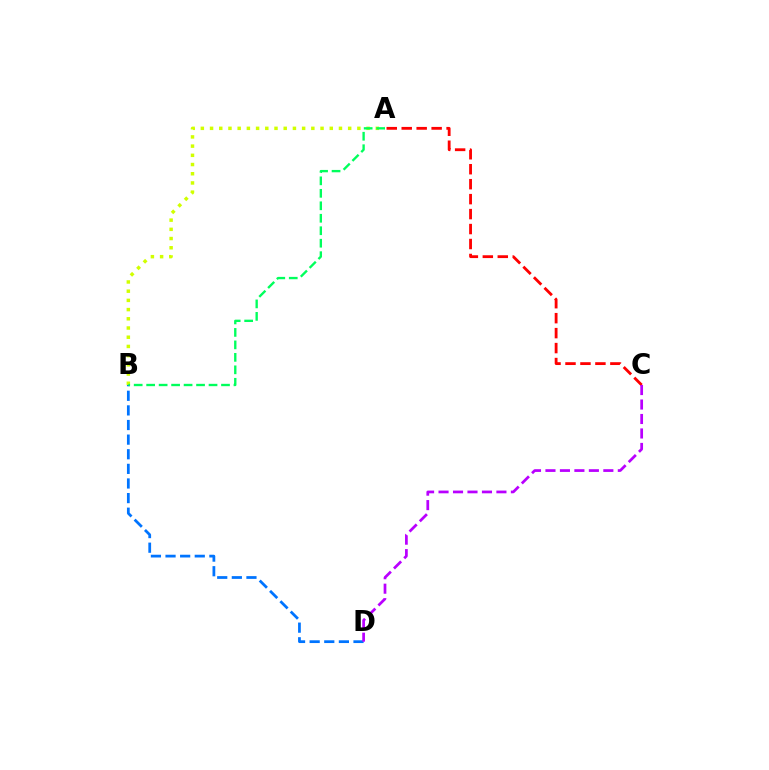{('A', 'B'): [{'color': '#d1ff00', 'line_style': 'dotted', 'thickness': 2.5}, {'color': '#00ff5c', 'line_style': 'dashed', 'thickness': 1.69}], ('A', 'C'): [{'color': '#ff0000', 'line_style': 'dashed', 'thickness': 2.03}], ('B', 'D'): [{'color': '#0074ff', 'line_style': 'dashed', 'thickness': 1.99}], ('C', 'D'): [{'color': '#b900ff', 'line_style': 'dashed', 'thickness': 1.97}]}